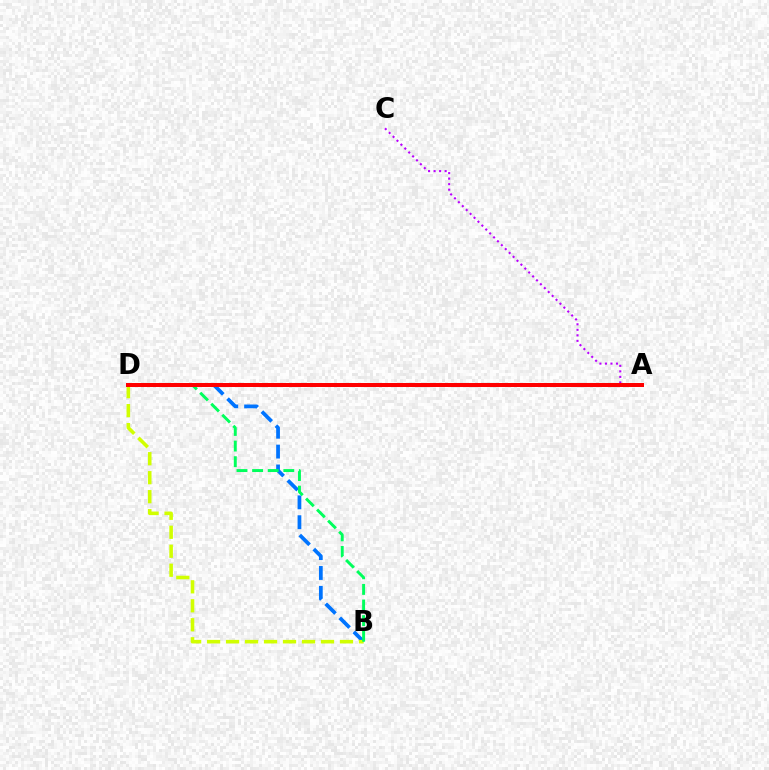{('A', 'C'): [{'color': '#b900ff', 'line_style': 'dotted', 'thickness': 1.5}], ('B', 'D'): [{'color': '#0074ff', 'line_style': 'dashed', 'thickness': 2.7}, {'color': '#d1ff00', 'line_style': 'dashed', 'thickness': 2.58}, {'color': '#00ff5c', 'line_style': 'dashed', 'thickness': 2.12}], ('A', 'D'): [{'color': '#ff0000', 'line_style': 'solid', 'thickness': 2.88}]}